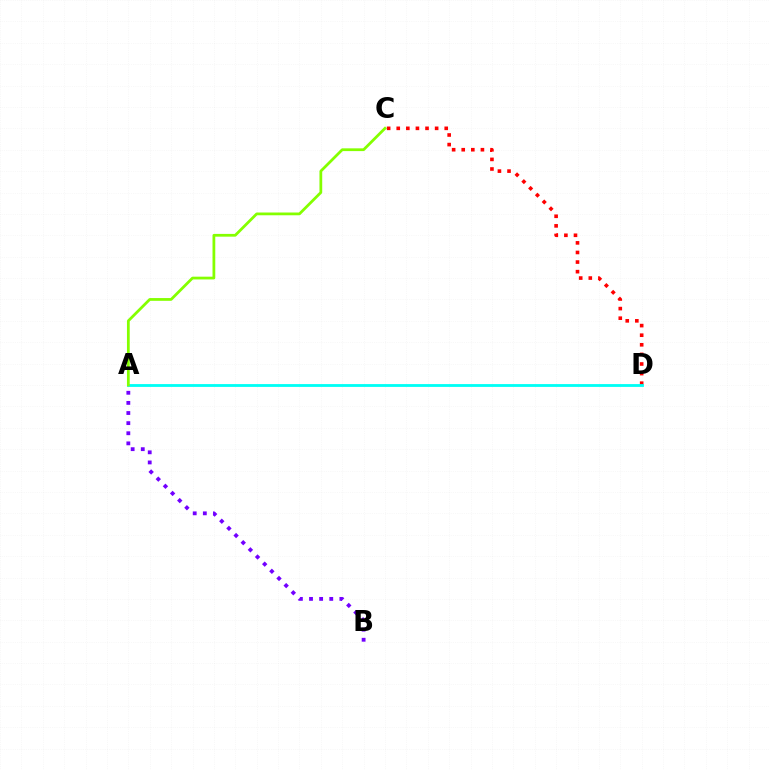{('C', 'D'): [{'color': '#ff0000', 'line_style': 'dotted', 'thickness': 2.61}], ('A', 'D'): [{'color': '#00fff6', 'line_style': 'solid', 'thickness': 2.03}], ('A', 'C'): [{'color': '#84ff00', 'line_style': 'solid', 'thickness': 1.99}], ('A', 'B'): [{'color': '#7200ff', 'line_style': 'dotted', 'thickness': 2.75}]}